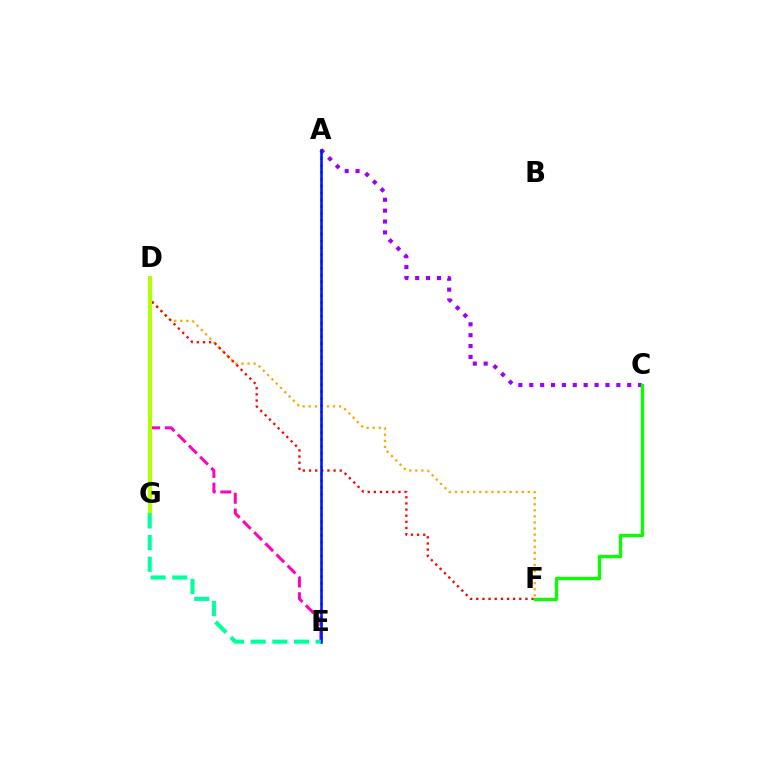{('D', 'F'): [{'color': '#ffa500', 'line_style': 'dotted', 'thickness': 1.65}, {'color': '#ff0000', 'line_style': 'dotted', 'thickness': 1.67}], ('A', 'C'): [{'color': '#9b00ff', 'line_style': 'dotted', 'thickness': 2.96}], ('D', 'E'): [{'color': '#ff00bd', 'line_style': 'dashed', 'thickness': 2.14}], ('A', 'E'): [{'color': '#00b5ff', 'line_style': 'dotted', 'thickness': 1.86}, {'color': '#0010ff', 'line_style': 'solid', 'thickness': 1.85}], ('D', 'G'): [{'color': '#b3ff00', 'line_style': 'solid', 'thickness': 2.92}], ('C', 'F'): [{'color': '#08ff00', 'line_style': 'solid', 'thickness': 2.35}], ('E', 'G'): [{'color': '#00ff9d', 'line_style': 'dashed', 'thickness': 2.94}]}